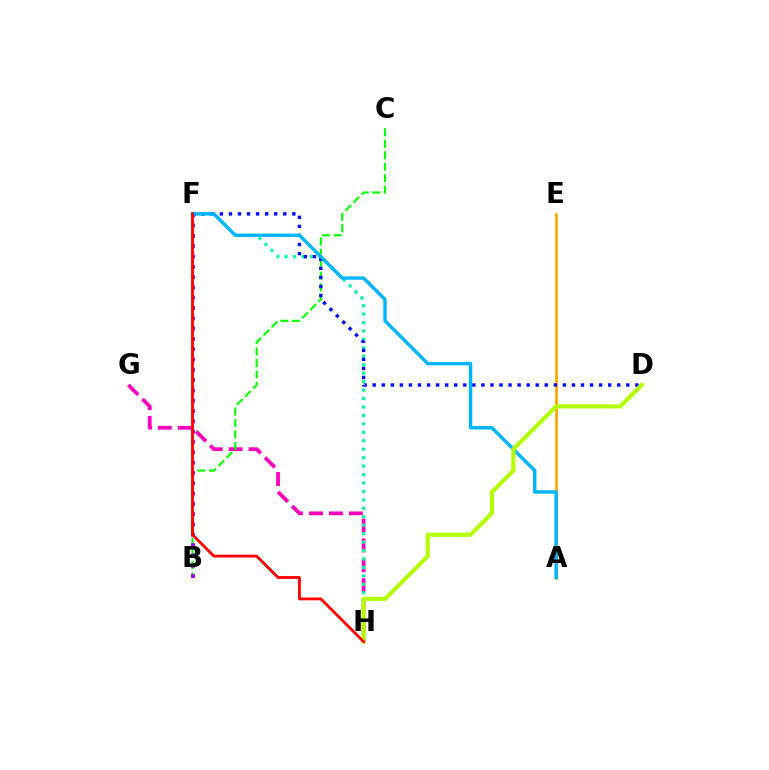{('G', 'H'): [{'color': '#ff00bd', 'line_style': 'dashed', 'thickness': 2.71}], ('A', 'E'): [{'color': '#ffa500', 'line_style': 'solid', 'thickness': 1.96}], ('B', 'C'): [{'color': '#08ff00', 'line_style': 'dashed', 'thickness': 1.56}], ('F', 'H'): [{'color': '#00ff9d', 'line_style': 'dotted', 'thickness': 2.29}, {'color': '#ff0000', 'line_style': 'solid', 'thickness': 2.03}], ('D', 'F'): [{'color': '#0010ff', 'line_style': 'dotted', 'thickness': 2.46}], ('B', 'F'): [{'color': '#9b00ff', 'line_style': 'dotted', 'thickness': 2.8}], ('A', 'F'): [{'color': '#00b5ff', 'line_style': 'solid', 'thickness': 2.45}], ('D', 'H'): [{'color': '#b3ff00', 'line_style': 'solid', 'thickness': 2.96}]}